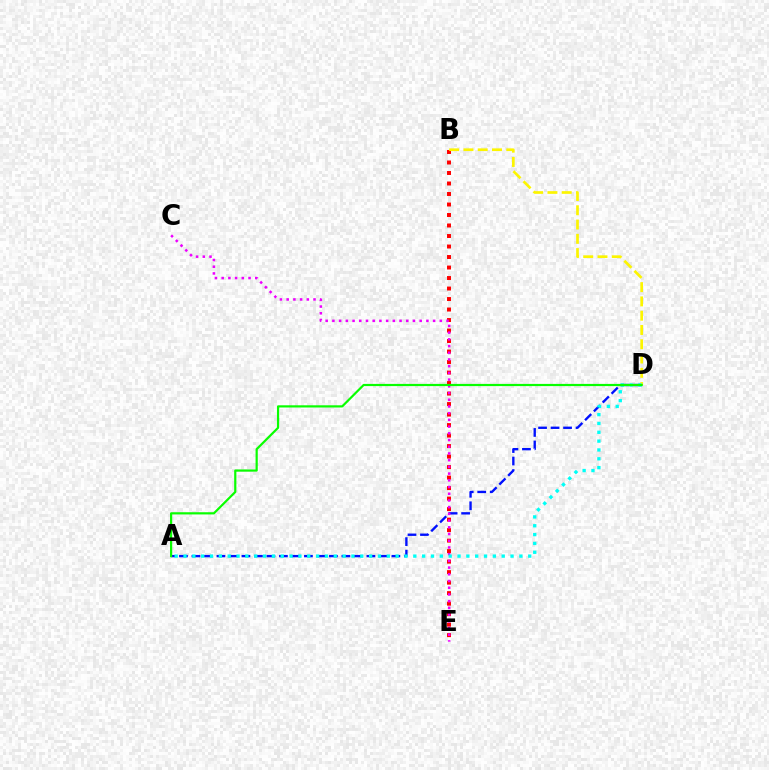{('A', 'D'): [{'color': '#0010ff', 'line_style': 'dashed', 'thickness': 1.7}, {'color': '#00fff6', 'line_style': 'dotted', 'thickness': 2.4}, {'color': '#08ff00', 'line_style': 'solid', 'thickness': 1.58}], ('B', 'E'): [{'color': '#ff0000', 'line_style': 'dotted', 'thickness': 2.85}], ('C', 'E'): [{'color': '#ee00ff', 'line_style': 'dotted', 'thickness': 1.82}], ('B', 'D'): [{'color': '#fcf500', 'line_style': 'dashed', 'thickness': 1.94}]}